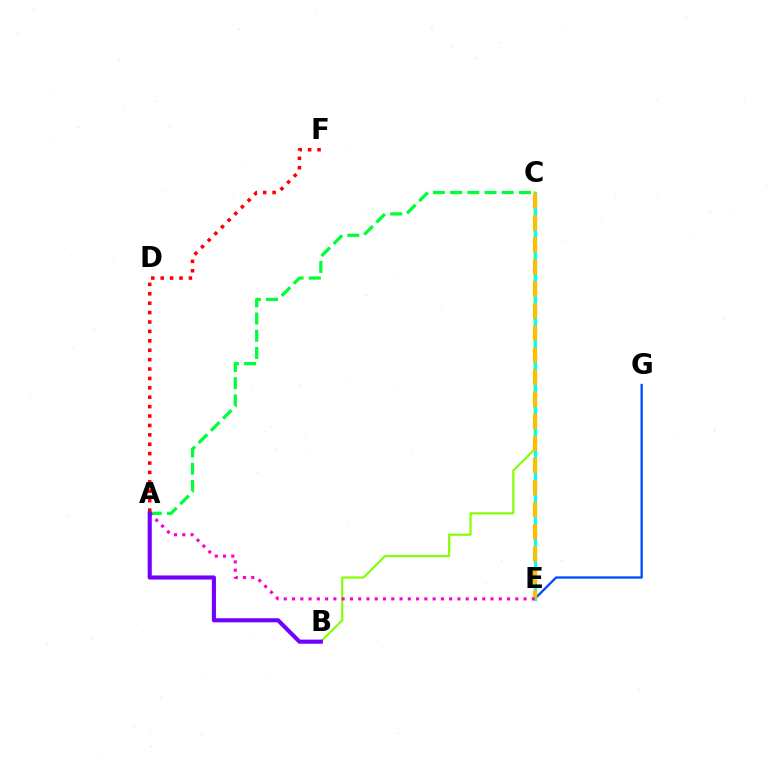{('B', 'C'): [{'color': '#84ff00', 'line_style': 'solid', 'thickness': 1.57}], ('A', 'F'): [{'color': '#ff0000', 'line_style': 'dotted', 'thickness': 2.55}], ('A', 'C'): [{'color': '#00ff39', 'line_style': 'dashed', 'thickness': 2.34}], ('E', 'G'): [{'color': '#004bff', 'line_style': 'solid', 'thickness': 1.66}], ('C', 'E'): [{'color': '#00fff6', 'line_style': 'solid', 'thickness': 2.32}, {'color': '#ffbd00', 'line_style': 'dashed', 'thickness': 3.0}], ('A', 'E'): [{'color': '#ff00cf', 'line_style': 'dotted', 'thickness': 2.25}], ('A', 'B'): [{'color': '#7200ff', 'line_style': 'solid', 'thickness': 2.96}]}